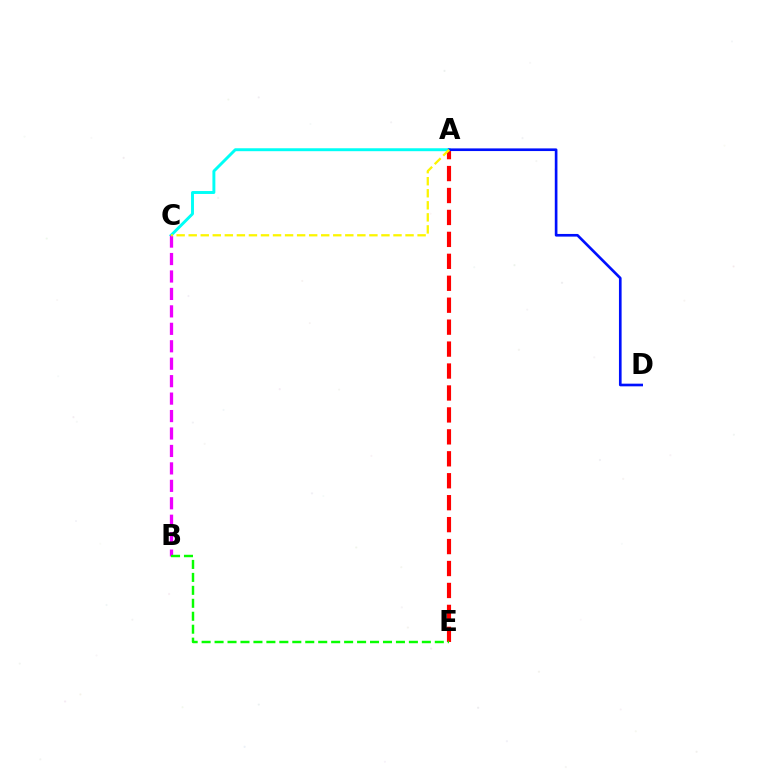{('A', 'E'): [{'color': '#ff0000', 'line_style': 'dashed', 'thickness': 2.98}], ('A', 'C'): [{'color': '#00fff6', 'line_style': 'solid', 'thickness': 2.11}, {'color': '#fcf500', 'line_style': 'dashed', 'thickness': 1.64}], ('A', 'D'): [{'color': '#0010ff', 'line_style': 'solid', 'thickness': 1.91}], ('B', 'C'): [{'color': '#ee00ff', 'line_style': 'dashed', 'thickness': 2.37}], ('B', 'E'): [{'color': '#08ff00', 'line_style': 'dashed', 'thickness': 1.76}]}